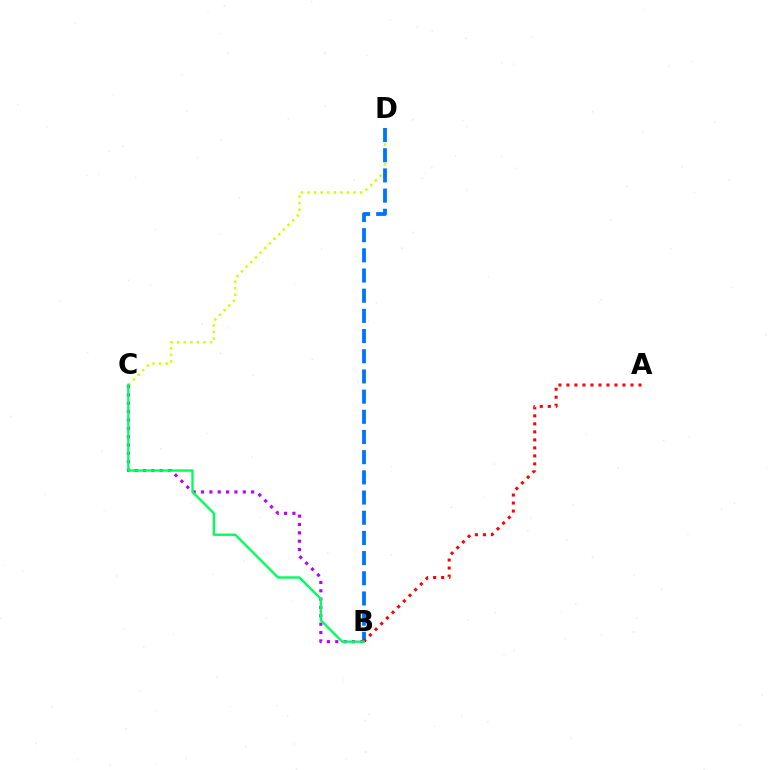{('C', 'D'): [{'color': '#d1ff00', 'line_style': 'dotted', 'thickness': 1.79}], ('B', 'D'): [{'color': '#0074ff', 'line_style': 'dashed', 'thickness': 2.74}], ('B', 'C'): [{'color': '#b900ff', 'line_style': 'dotted', 'thickness': 2.27}, {'color': '#00ff5c', 'line_style': 'solid', 'thickness': 1.72}], ('A', 'B'): [{'color': '#ff0000', 'line_style': 'dotted', 'thickness': 2.18}]}